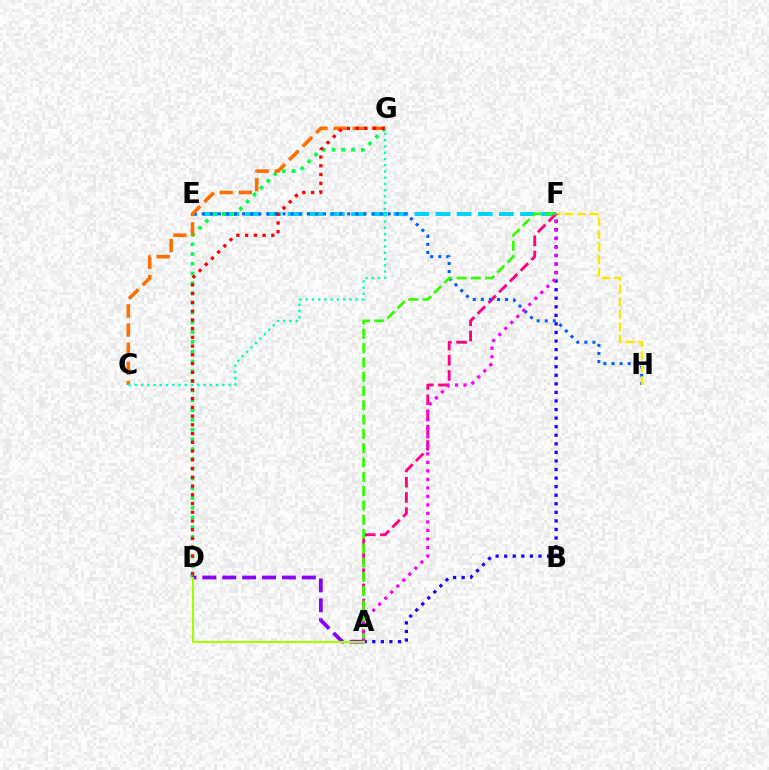{('E', 'F'): [{'color': '#00d3ff', 'line_style': 'dashed', 'thickness': 2.87}], ('D', 'G'): [{'color': '#00ff45', 'line_style': 'dotted', 'thickness': 2.65}, {'color': '#ff0000', 'line_style': 'dotted', 'thickness': 2.38}], ('A', 'F'): [{'color': '#ff0088', 'line_style': 'dashed', 'thickness': 2.07}, {'color': '#1900ff', 'line_style': 'dotted', 'thickness': 2.33}, {'color': '#31ff00', 'line_style': 'dashed', 'thickness': 1.94}, {'color': '#fa00f9', 'line_style': 'dotted', 'thickness': 2.31}], ('E', 'H'): [{'color': '#005dff', 'line_style': 'dotted', 'thickness': 2.2}], ('A', 'D'): [{'color': '#8a00ff', 'line_style': 'dashed', 'thickness': 2.7}, {'color': '#a2ff00', 'line_style': 'solid', 'thickness': 1.53}], ('F', 'H'): [{'color': '#ffe600', 'line_style': 'dashed', 'thickness': 1.71}], ('C', 'G'): [{'color': '#ff7000', 'line_style': 'dashed', 'thickness': 2.6}, {'color': '#00ffbb', 'line_style': 'dotted', 'thickness': 1.7}]}